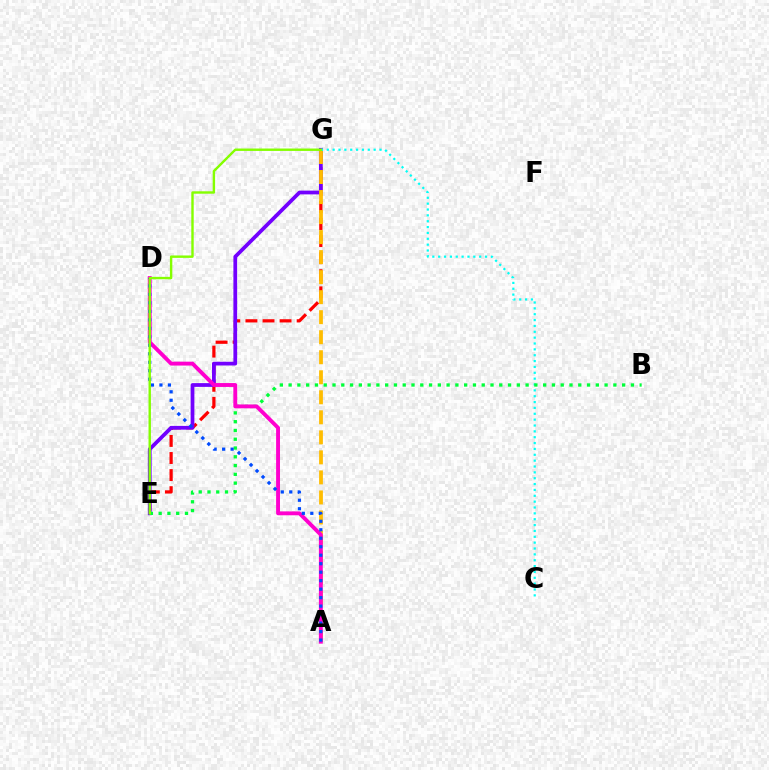{('E', 'G'): [{'color': '#ff0000', 'line_style': 'dashed', 'thickness': 2.32}, {'color': '#7200ff', 'line_style': 'solid', 'thickness': 2.71}, {'color': '#84ff00', 'line_style': 'solid', 'thickness': 1.73}], ('A', 'G'): [{'color': '#ffbd00', 'line_style': 'dashed', 'thickness': 2.72}], ('C', 'G'): [{'color': '#00fff6', 'line_style': 'dotted', 'thickness': 1.59}], ('B', 'E'): [{'color': '#00ff39', 'line_style': 'dotted', 'thickness': 2.38}], ('A', 'D'): [{'color': '#ff00cf', 'line_style': 'solid', 'thickness': 2.8}, {'color': '#004bff', 'line_style': 'dotted', 'thickness': 2.31}]}